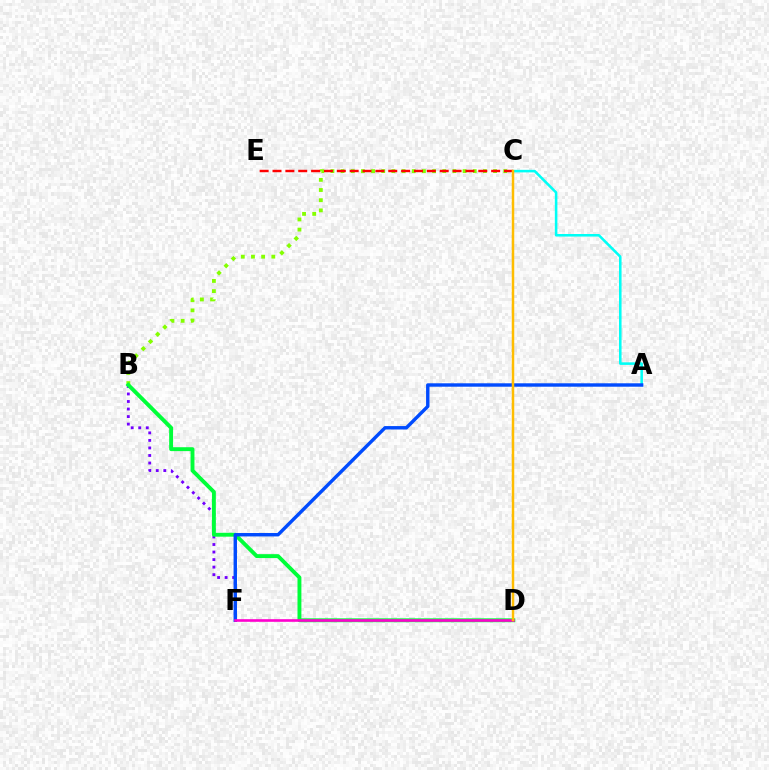{('B', 'C'): [{'color': '#84ff00', 'line_style': 'dotted', 'thickness': 2.76}], ('B', 'F'): [{'color': '#7200ff', 'line_style': 'dotted', 'thickness': 2.05}], ('A', 'C'): [{'color': '#00fff6', 'line_style': 'solid', 'thickness': 1.84}], ('B', 'D'): [{'color': '#00ff39', 'line_style': 'solid', 'thickness': 2.8}], ('A', 'F'): [{'color': '#004bff', 'line_style': 'solid', 'thickness': 2.46}], ('D', 'F'): [{'color': '#ff00cf', 'line_style': 'solid', 'thickness': 1.89}], ('C', 'E'): [{'color': '#ff0000', 'line_style': 'dashed', 'thickness': 1.75}], ('C', 'D'): [{'color': '#ffbd00', 'line_style': 'solid', 'thickness': 1.79}]}